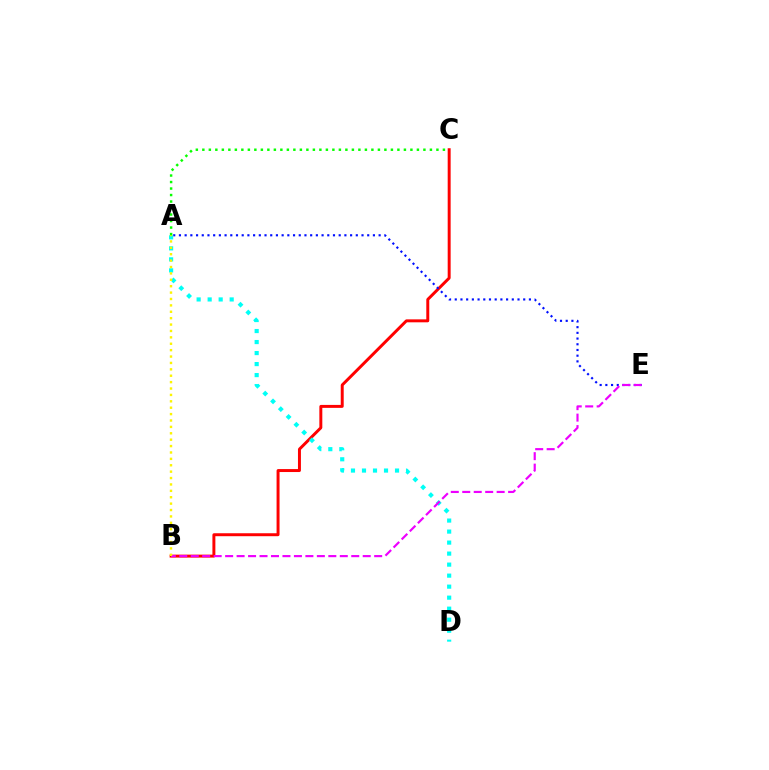{('B', 'C'): [{'color': '#ff0000', 'line_style': 'solid', 'thickness': 2.13}], ('A', 'E'): [{'color': '#0010ff', 'line_style': 'dotted', 'thickness': 1.55}], ('A', 'D'): [{'color': '#00fff6', 'line_style': 'dotted', 'thickness': 2.99}], ('B', 'E'): [{'color': '#ee00ff', 'line_style': 'dashed', 'thickness': 1.56}], ('A', 'B'): [{'color': '#fcf500', 'line_style': 'dotted', 'thickness': 1.74}], ('A', 'C'): [{'color': '#08ff00', 'line_style': 'dotted', 'thickness': 1.77}]}